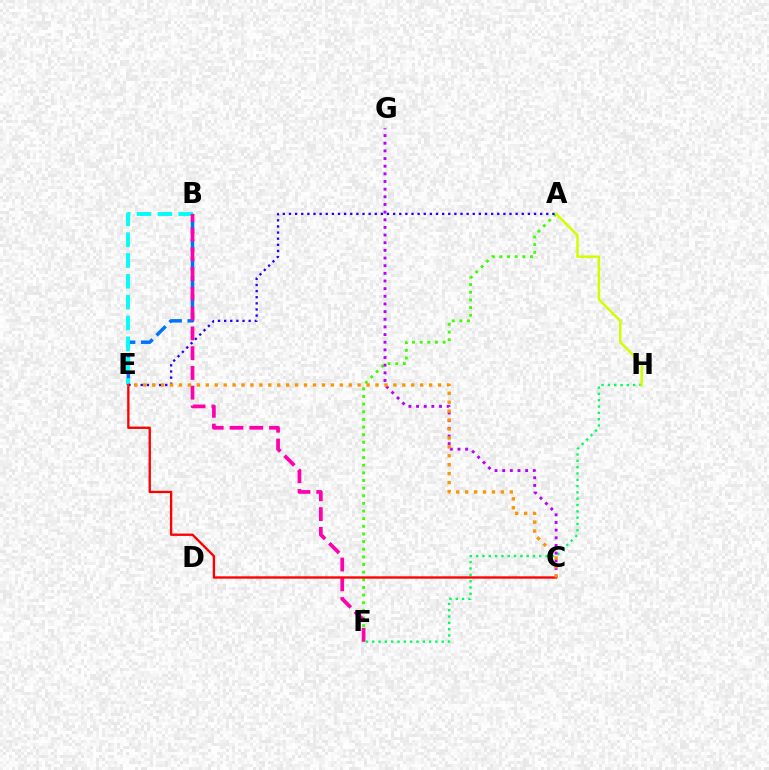{('A', 'F'): [{'color': '#3dff00', 'line_style': 'dotted', 'thickness': 2.08}], ('F', 'H'): [{'color': '#00ff5c', 'line_style': 'dotted', 'thickness': 1.72}], ('B', 'E'): [{'color': '#0074ff', 'line_style': 'dashed', 'thickness': 2.51}, {'color': '#00fff6', 'line_style': 'dashed', 'thickness': 2.83}], ('A', 'H'): [{'color': '#d1ff00', 'line_style': 'solid', 'thickness': 1.8}], ('C', 'G'): [{'color': '#b900ff', 'line_style': 'dotted', 'thickness': 2.08}], ('A', 'E'): [{'color': '#2500ff', 'line_style': 'dotted', 'thickness': 1.66}], ('B', 'F'): [{'color': '#ff00ac', 'line_style': 'dashed', 'thickness': 2.69}], ('C', 'E'): [{'color': '#ff0000', 'line_style': 'solid', 'thickness': 1.69}, {'color': '#ff9400', 'line_style': 'dotted', 'thickness': 2.43}]}